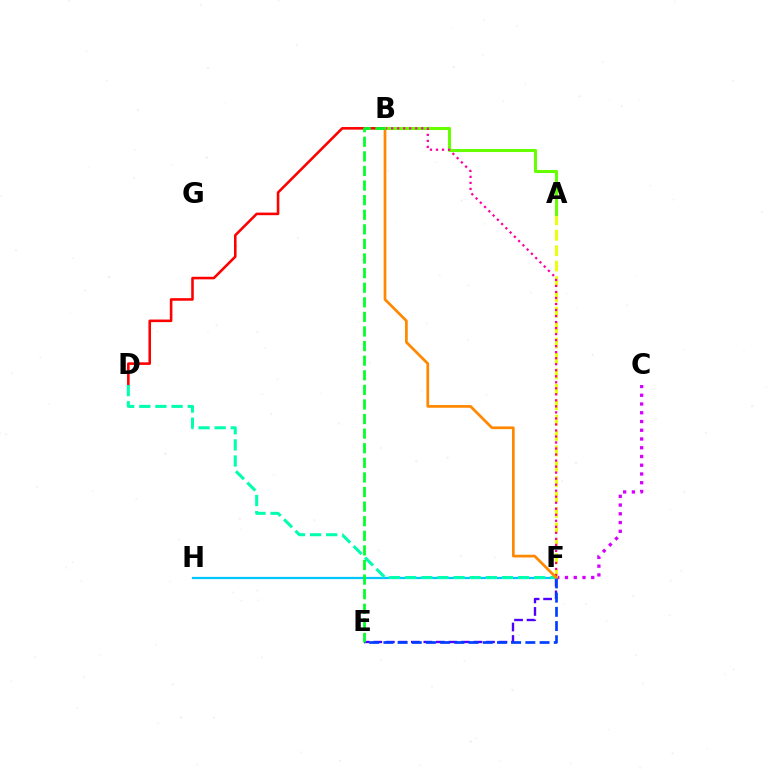{('C', 'F'): [{'color': '#d600ff', 'line_style': 'dotted', 'thickness': 2.38}], ('E', 'F'): [{'color': '#4f00ff', 'line_style': 'dashed', 'thickness': 1.7}, {'color': '#003fff', 'line_style': 'dashed', 'thickness': 1.93}], ('B', 'D'): [{'color': '#ff0000', 'line_style': 'solid', 'thickness': 1.86}], ('A', 'F'): [{'color': '#eeff00', 'line_style': 'dashed', 'thickness': 2.09}], ('A', 'B'): [{'color': '#66ff00', 'line_style': 'solid', 'thickness': 2.21}], ('F', 'H'): [{'color': '#00c7ff', 'line_style': 'solid', 'thickness': 1.6}], ('B', 'F'): [{'color': '#ff00a0', 'line_style': 'dotted', 'thickness': 1.64}, {'color': '#ff8800', 'line_style': 'solid', 'thickness': 1.96}], ('D', 'F'): [{'color': '#00ffaf', 'line_style': 'dashed', 'thickness': 2.19}], ('B', 'E'): [{'color': '#00ff27', 'line_style': 'dashed', 'thickness': 1.98}]}